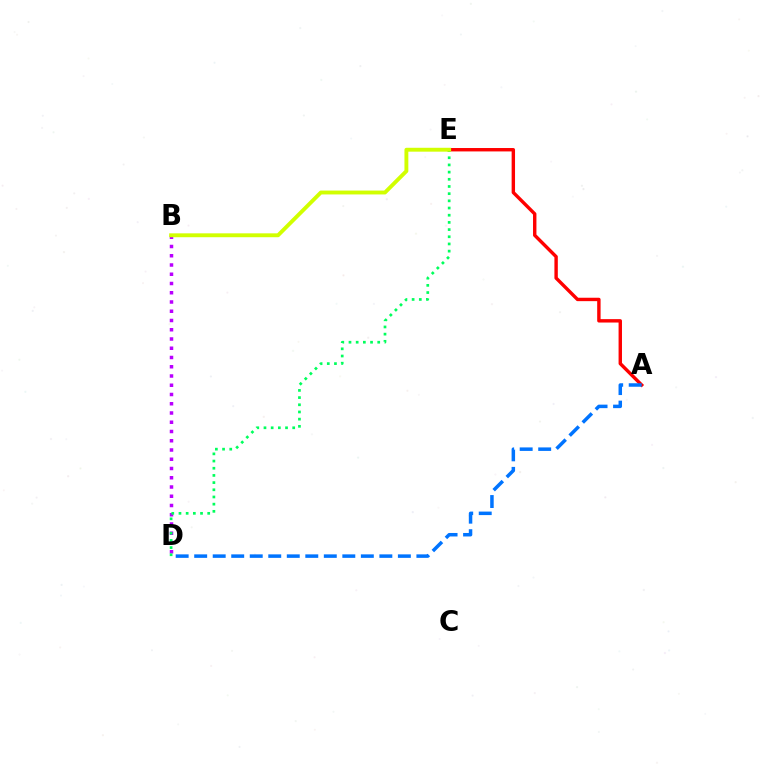{('B', 'D'): [{'color': '#b900ff', 'line_style': 'dotted', 'thickness': 2.51}], ('A', 'E'): [{'color': '#ff0000', 'line_style': 'solid', 'thickness': 2.45}], ('D', 'E'): [{'color': '#00ff5c', 'line_style': 'dotted', 'thickness': 1.95}], ('A', 'D'): [{'color': '#0074ff', 'line_style': 'dashed', 'thickness': 2.52}], ('B', 'E'): [{'color': '#d1ff00', 'line_style': 'solid', 'thickness': 2.8}]}